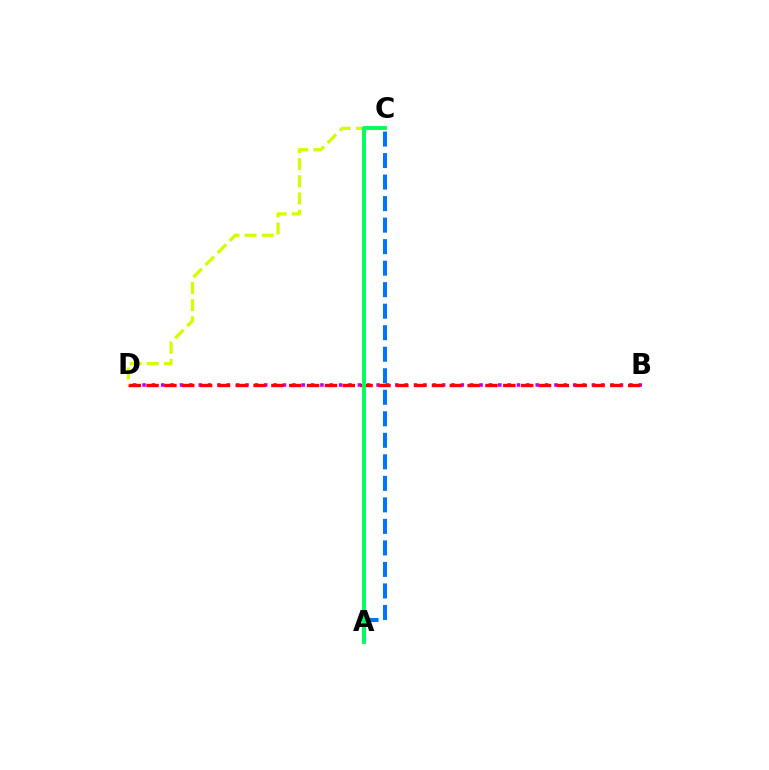{('A', 'C'): [{'color': '#0074ff', 'line_style': 'dashed', 'thickness': 2.92}, {'color': '#00ff5c', 'line_style': 'solid', 'thickness': 2.79}], ('B', 'D'): [{'color': '#b900ff', 'line_style': 'dotted', 'thickness': 2.54}, {'color': '#ff0000', 'line_style': 'dashed', 'thickness': 2.42}], ('C', 'D'): [{'color': '#d1ff00', 'line_style': 'dashed', 'thickness': 2.33}]}